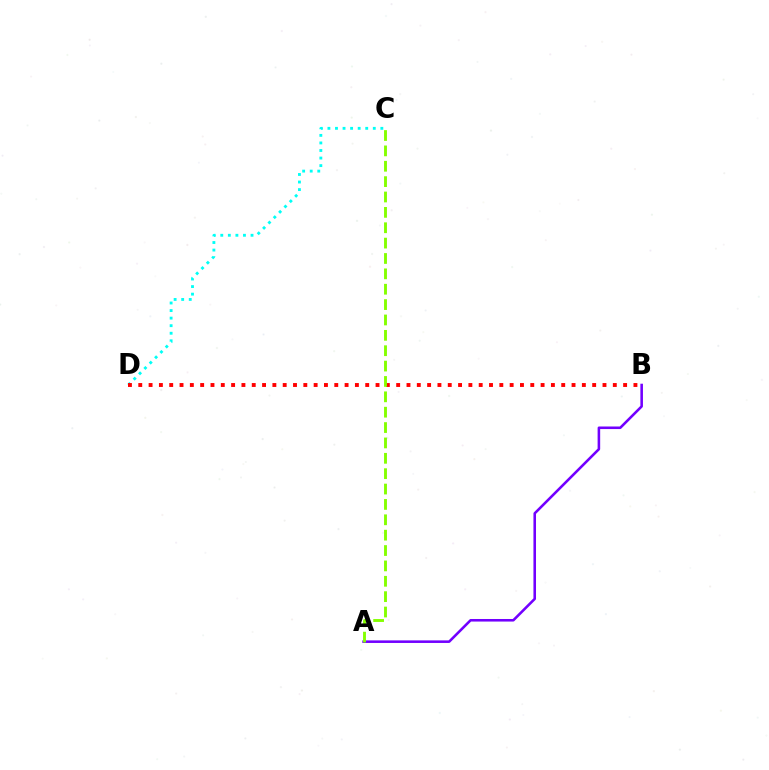{('A', 'B'): [{'color': '#7200ff', 'line_style': 'solid', 'thickness': 1.85}], ('C', 'D'): [{'color': '#00fff6', 'line_style': 'dotted', 'thickness': 2.05}], ('B', 'D'): [{'color': '#ff0000', 'line_style': 'dotted', 'thickness': 2.8}], ('A', 'C'): [{'color': '#84ff00', 'line_style': 'dashed', 'thickness': 2.09}]}